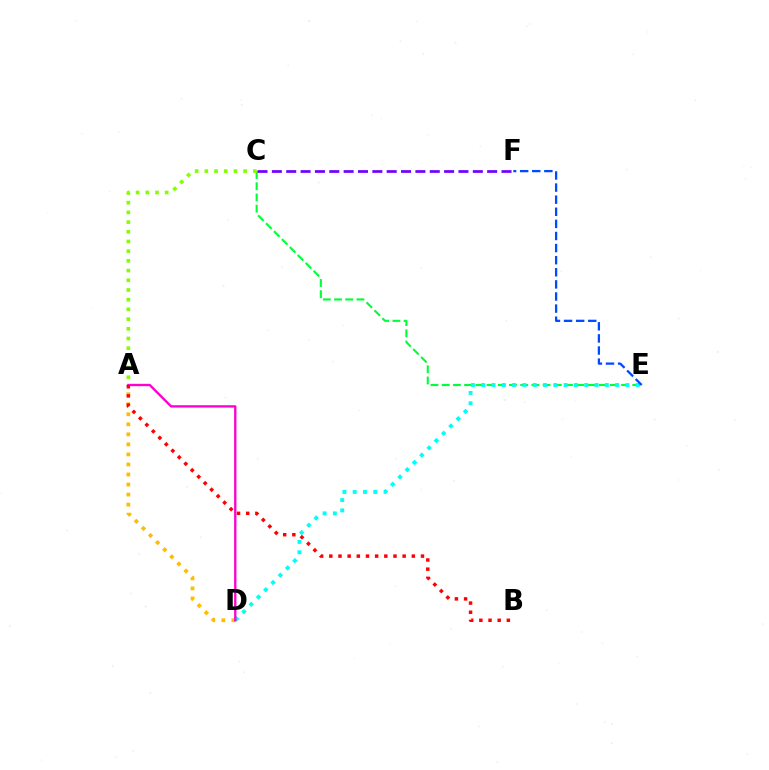{('C', 'E'): [{'color': '#00ff39', 'line_style': 'dashed', 'thickness': 1.52}], ('A', 'D'): [{'color': '#ffbd00', 'line_style': 'dotted', 'thickness': 2.73}, {'color': '#ff00cf', 'line_style': 'solid', 'thickness': 1.69}], ('D', 'E'): [{'color': '#00fff6', 'line_style': 'dotted', 'thickness': 2.8}], ('E', 'F'): [{'color': '#004bff', 'line_style': 'dashed', 'thickness': 1.64}], ('A', 'B'): [{'color': '#ff0000', 'line_style': 'dotted', 'thickness': 2.49}], ('C', 'F'): [{'color': '#7200ff', 'line_style': 'dashed', 'thickness': 1.95}], ('A', 'C'): [{'color': '#84ff00', 'line_style': 'dotted', 'thickness': 2.64}]}